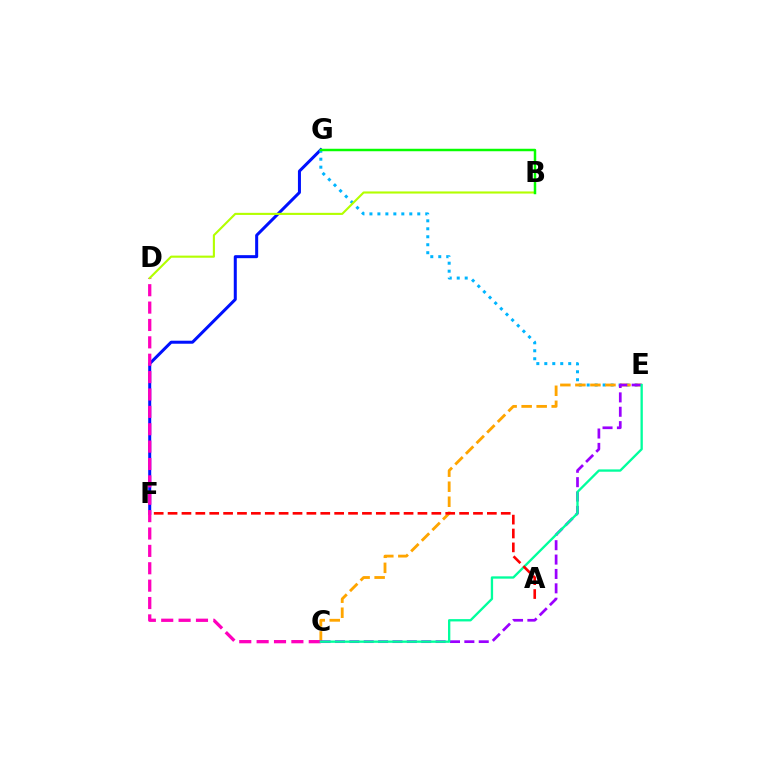{('F', 'G'): [{'color': '#0010ff', 'line_style': 'solid', 'thickness': 2.17}], ('E', 'G'): [{'color': '#00b5ff', 'line_style': 'dotted', 'thickness': 2.17}], ('C', 'E'): [{'color': '#ffa500', 'line_style': 'dashed', 'thickness': 2.04}, {'color': '#9b00ff', 'line_style': 'dashed', 'thickness': 1.95}, {'color': '#00ff9d', 'line_style': 'solid', 'thickness': 1.67}], ('C', 'D'): [{'color': '#ff00bd', 'line_style': 'dashed', 'thickness': 2.36}], ('B', 'D'): [{'color': '#b3ff00', 'line_style': 'solid', 'thickness': 1.52}], ('A', 'F'): [{'color': '#ff0000', 'line_style': 'dashed', 'thickness': 1.89}], ('B', 'G'): [{'color': '#08ff00', 'line_style': 'solid', 'thickness': 1.78}]}